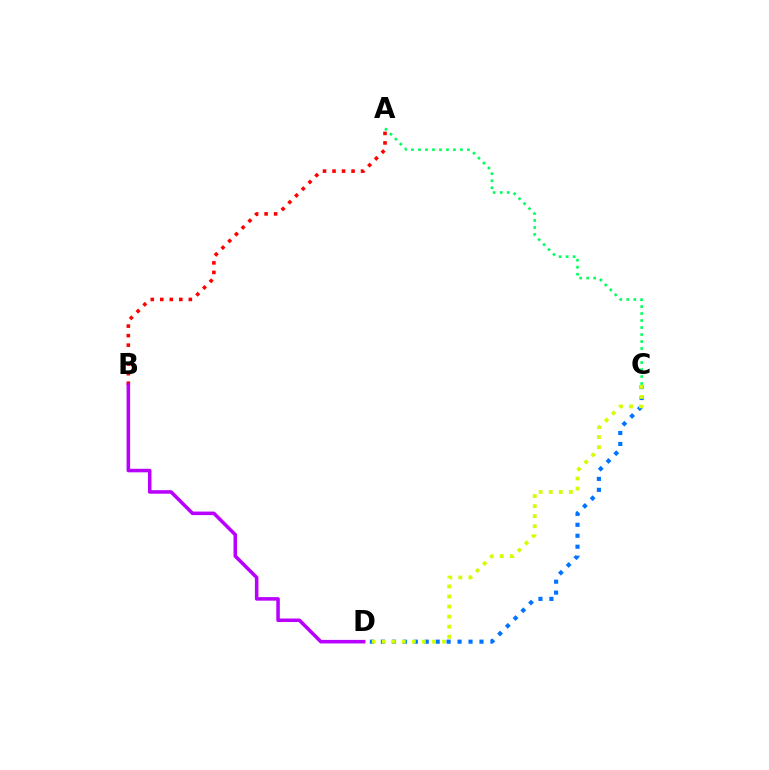{('A', 'B'): [{'color': '#ff0000', 'line_style': 'dotted', 'thickness': 2.59}], ('C', 'D'): [{'color': '#0074ff', 'line_style': 'dotted', 'thickness': 2.98}, {'color': '#d1ff00', 'line_style': 'dotted', 'thickness': 2.73}], ('B', 'D'): [{'color': '#b900ff', 'line_style': 'solid', 'thickness': 2.54}], ('A', 'C'): [{'color': '#00ff5c', 'line_style': 'dotted', 'thickness': 1.9}]}